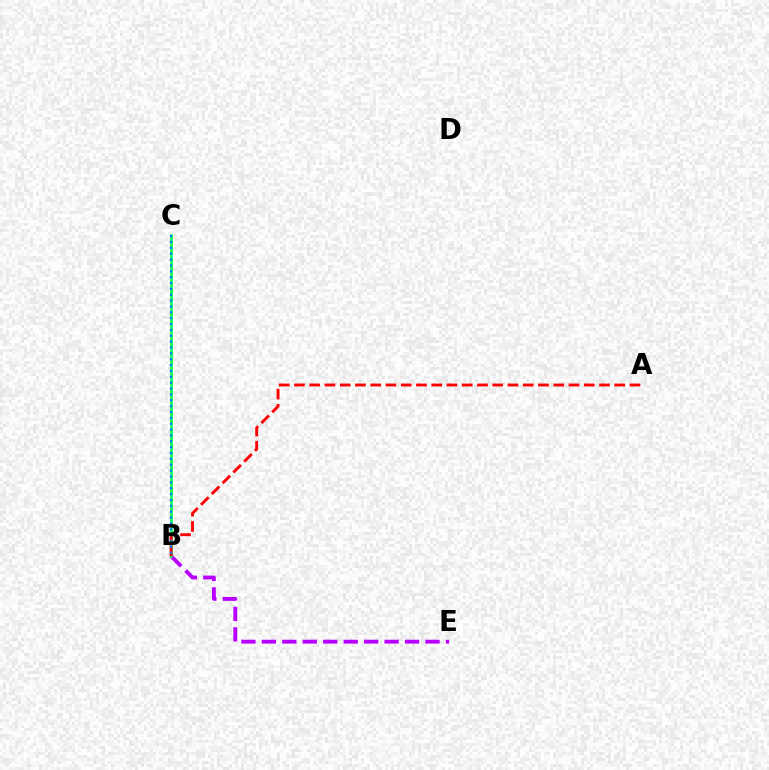{('B', 'C'): [{'color': '#d1ff00', 'line_style': 'dotted', 'thickness': 2.1}, {'color': '#00ff5c', 'line_style': 'solid', 'thickness': 1.89}, {'color': '#0074ff', 'line_style': 'dotted', 'thickness': 1.59}], ('B', 'E'): [{'color': '#b900ff', 'line_style': 'dashed', 'thickness': 2.78}], ('A', 'B'): [{'color': '#ff0000', 'line_style': 'dashed', 'thickness': 2.07}]}